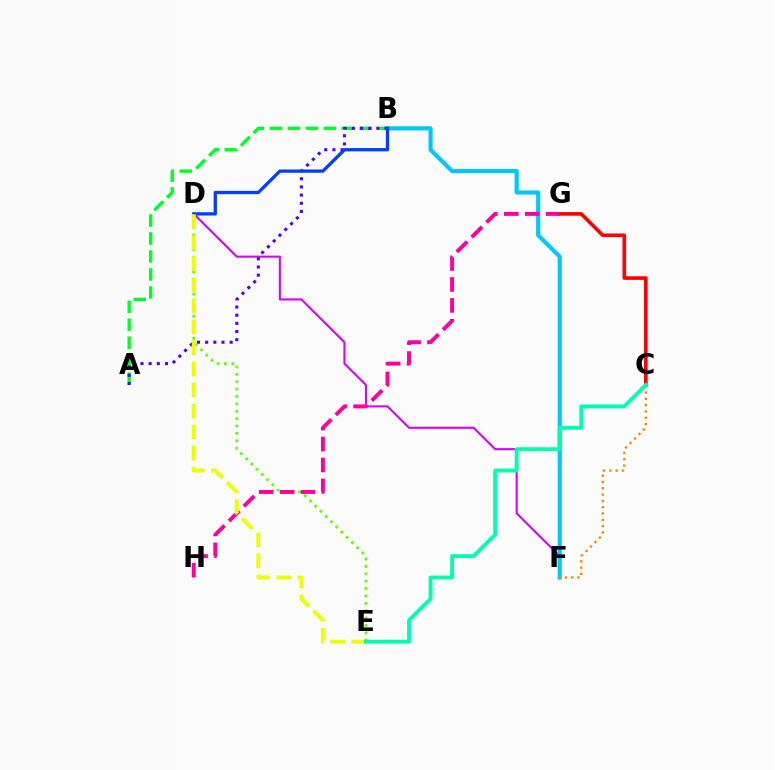{('D', 'F'): [{'color': '#d600ff', 'line_style': 'solid', 'thickness': 1.5}], ('C', 'G'): [{'color': '#ff0000', 'line_style': 'solid', 'thickness': 2.61}], ('A', 'B'): [{'color': '#00ff27', 'line_style': 'dashed', 'thickness': 2.44}, {'color': '#4f00ff', 'line_style': 'dotted', 'thickness': 2.22}], ('B', 'F'): [{'color': '#00c7ff', 'line_style': 'solid', 'thickness': 2.98}], ('D', 'E'): [{'color': '#66ff00', 'line_style': 'dotted', 'thickness': 2.01}, {'color': '#eeff00', 'line_style': 'dashed', 'thickness': 2.86}], ('B', 'D'): [{'color': '#003fff', 'line_style': 'solid', 'thickness': 2.37}], ('G', 'H'): [{'color': '#ff00a0', 'line_style': 'dashed', 'thickness': 2.84}], ('C', 'F'): [{'color': '#ff8800', 'line_style': 'dotted', 'thickness': 1.72}], ('C', 'E'): [{'color': '#00ffaf', 'line_style': 'solid', 'thickness': 2.79}]}